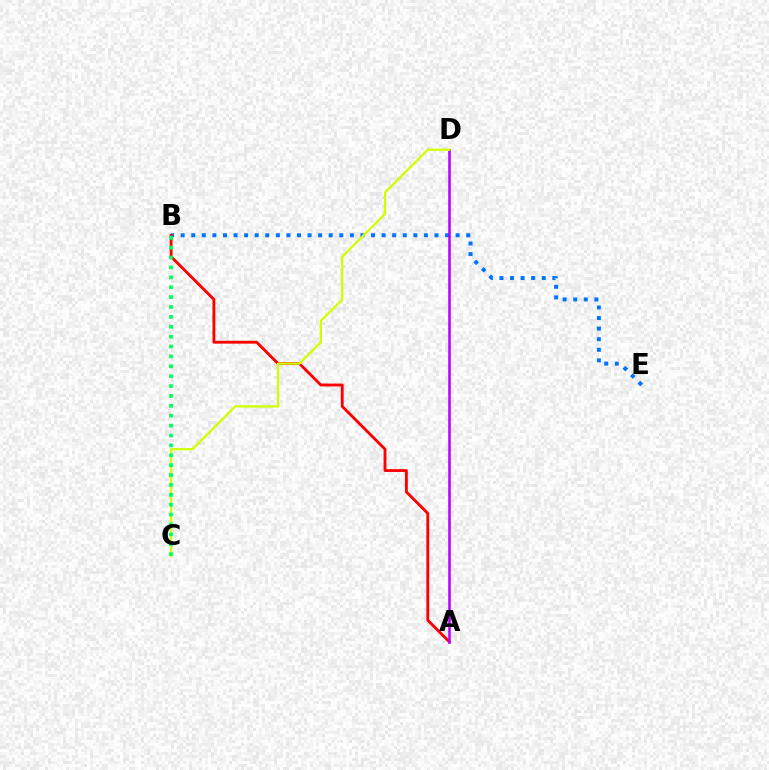{('B', 'E'): [{'color': '#0074ff', 'line_style': 'dotted', 'thickness': 2.87}], ('A', 'B'): [{'color': '#ff0000', 'line_style': 'solid', 'thickness': 2.05}], ('A', 'D'): [{'color': '#b900ff', 'line_style': 'solid', 'thickness': 1.83}], ('C', 'D'): [{'color': '#d1ff00', 'line_style': 'solid', 'thickness': 1.64}], ('B', 'C'): [{'color': '#00ff5c', 'line_style': 'dotted', 'thickness': 2.69}]}